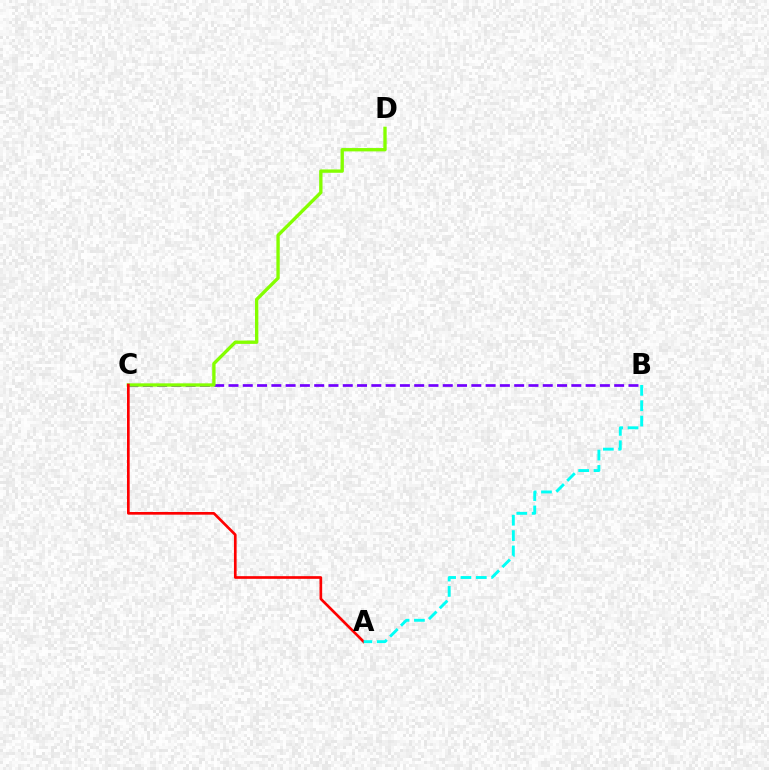{('B', 'C'): [{'color': '#7200ff', 'line_style': 'dashed', 'thickness': 1.94}], ('C', 'D'): [{'color': '#84ff00', 'line_style': 'solid', 'thickness': 2.4}], ('A', 'C'): [{'color': '#ff0000', 'line_style': 'solid', 'thickness': 1.93}], ('A', 'B'): [{'color': '#00fff6', 'line_style': 'dashed', 'thickness': 2.09}]}